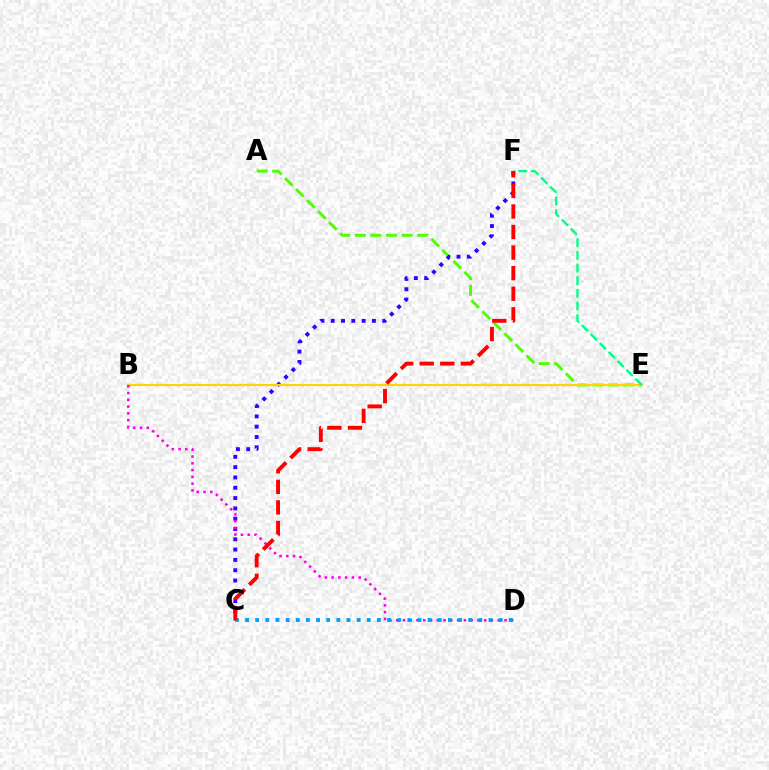{('A', 'E'): [{'color': '#4fff00', 'line_style': 'dashed', 'thickness': 2.12}], ('C', 'F'): [{'color': '#3700ff', 'line_style': 'dotted', 'thickness': 2.8}, {'color': '#ff0000', 'line_style': 'dashed', 'thickness': 2.79}], ('B', 'E'): [{'color': '#ffd500', 'line_style': 'solid', 'thickness': 1.54}], ('E', 'F'): [{'color': '#00ff86', 'line_style': 'dashed', 'thickness': 1.72}], ('B', 'D'): [{'color': '#ff00ed', 'line_style': 'dotted', 'thickness': 1.84}], ('C', 'D'): [{'color': '#009eff', 'line_style': 'dotted', 'thickness': 2.76}]}